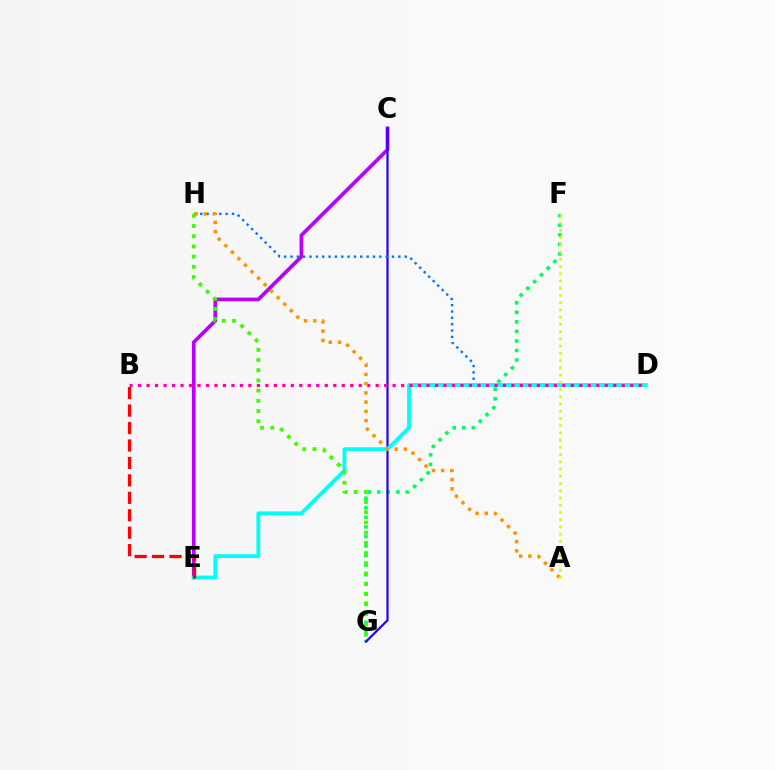{('C', 'E'): [{'color': '#b900ff', 'line_style': 'solid', 'thickness': 2.67}], ('F', 'G'): [{'color': '#00ff5c', 'line_style': 'dotted', 'thickness': 2.59}], ('C', 'G'): [{'color': '#2500ff', 'line_style': 'solid', 'thickness': 1.6}], ('D', 'H'): [{'color': '#0074ff', 'line_style': 'dotted', 'thickness': 1.72}], ('D', 'E'): [{'color': '#00fff6', 'line_style': 'solid', 'thickness': 2.75}], ('B', 'D'): [{'color': '#ff00ac', 'line_style': 'dotted', 'thickness': 2.31}], ('G', 'H'): [{'color': '#3dff00', 'line_style': 'dotted', 'thickness': 2.77}], ('B', 'E'): [{'color': '#ff0000', 'line_style': 'dashed', 'thickness': 2.37}], ('A', 'H'): [{'color': '#ff9400', 'line_style': 'dotted', 'thickness': 2.51}], ('A', 'F'): [{'color': '#d1ff00', 'line_style': 'dotted', 'thickness': 1.97}]}